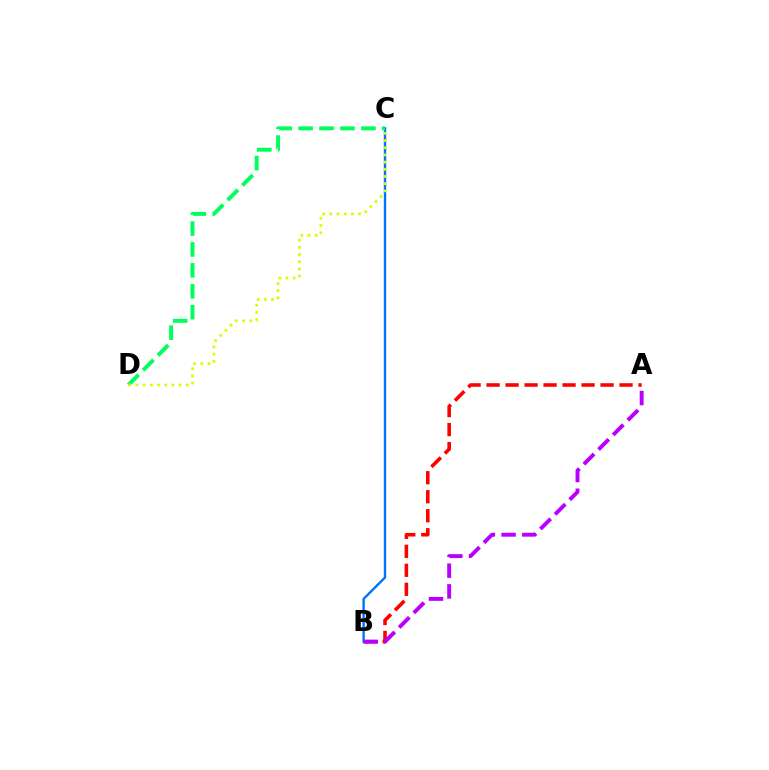{('A', 'B'): [{'color': '#ff0000', 'line_style': 'dashed', 'thickness': 2.58}, {'color': '#b900ff', 'line_style': 'dashed', 'thickness': 2.81}], ('B', 'C'): [{'color': '#0074ff', 'line_style': 'solid', 'thickness': 1.72}], ('C', 'D'): [{'color': '#00ff5c', 'line_style': 'dashed', 'thickness': 2.84}, {'color': '#d1ff00', 'line_style': 'dotted', 'thickness': 1.95}]}